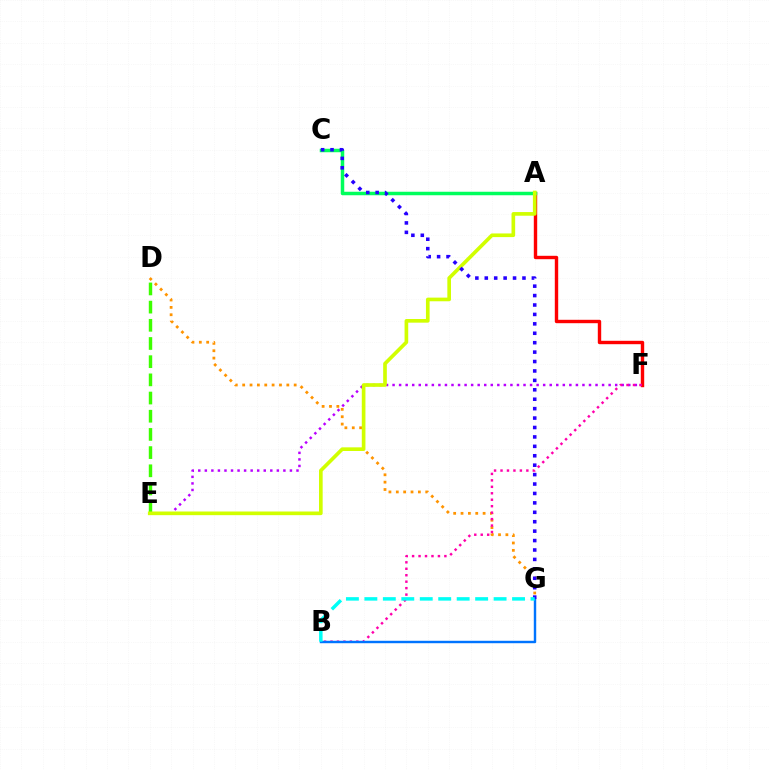{('A', 'F'): [{'color': '#ff0000', 'line_style': 'solid', 'thickness': 2.45}], ('D', 'G'): [{'color': '#ff9400', 'line_style': 'dotted', 'thickness': 2.0}], ('A', 'C'): [{'color': '#00ff5c', 'line_style': 'solid', 'thickness': 2.51}], ('E', 'F'): [{'color': '#b900ff', 'line_style': 'dotted', 'thickness': 1.78}], ('D', 'E'): [{'color': '#3dff00', 'line_style': 'dashed', 'thickness': 2.47}], ('B', 'F'): [{'color': '#ff00ac', 'line_style': 'dotted', 'thickness': 1.75}], ('A', 'E'): [{'color': '#d1ff00', 'line_style': 'solid', 'thickness': 2.63}], ('B', 'G'): [{'color': '#0074ff', 'line_style': 'solid', 'thickness': 1.75}, {'color': '#00fff6', 'line_style': 'dashed', 'thickness': 2.51}], ('C', 'G'): [{'color': '#2500ff', 'line_style': 'dotted', 'thickness': 2.56}]}